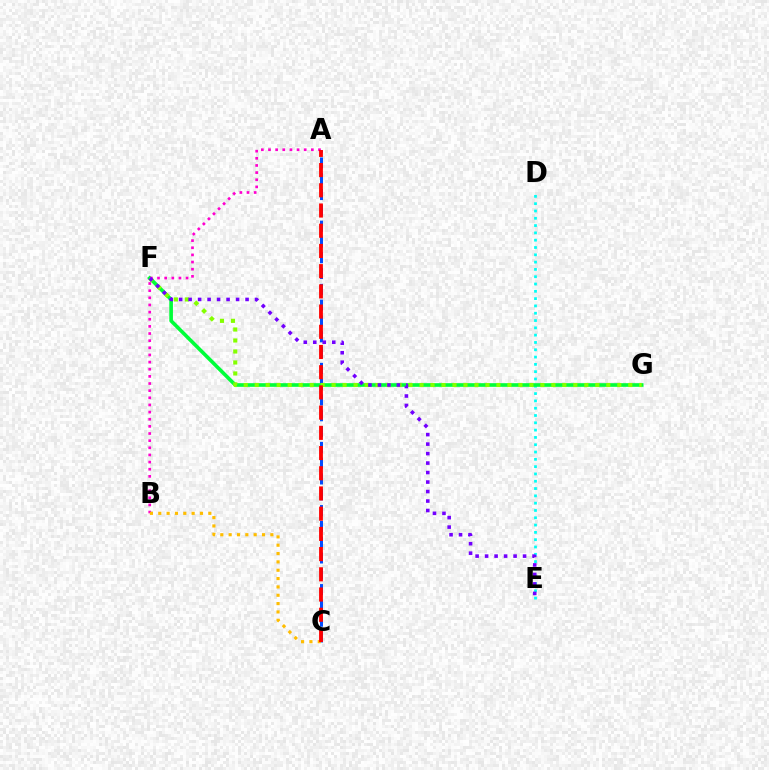{('D', 'E'): [{'color': '#00fff6', 'line_style': 'dotted', 'thickness': 1.98}], ('A', 'C'): [{'color': '#004bff', 'line_style': 'dashed', 'thickness': 2.15}, {'color': '#ff0000', 'line_style': 'dashed', 'thickness': 2.75}], ('F', 'G'): [{'color': '#00ff39', 'line_style': 'solid', 'thickness': 2.62}, {'color': '#84ff00', 'line_style': 'dotted', 'thickness': 2.99}], ('A', 'B'): [{'color': '#ff00cf', 'line_style': 'dotted', 'thickness': 1.94}], ('E', 'F'): [{'color': '#7200ff', 'line_style': 'dotted', 'thickness': 2.58}], ('B', 'C'): [{'color': '#ffbd00', 'line_style': 'dotted', 'thickness': 2.27}]}